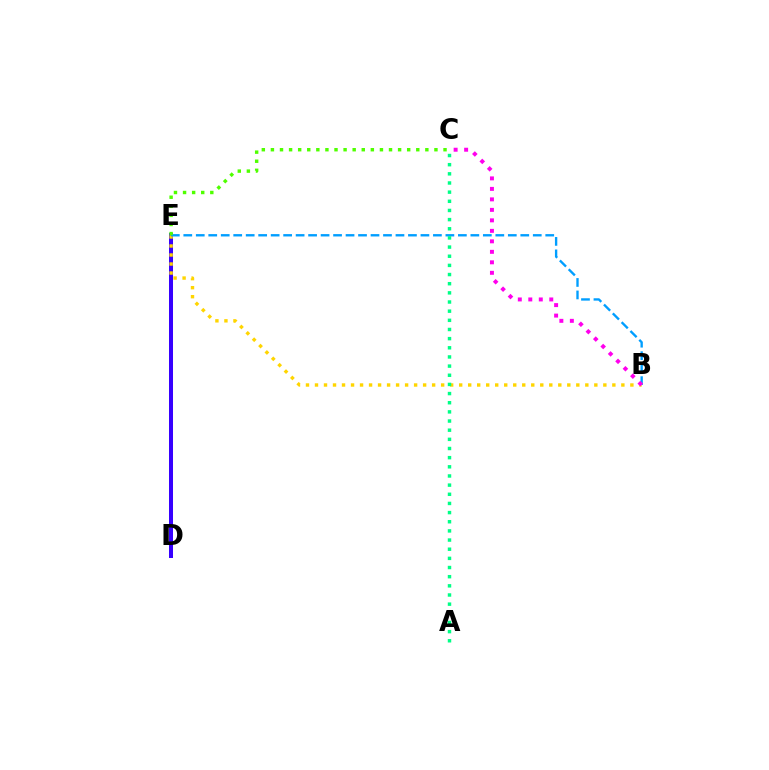{('D', 'E'): [{'color': '#ff0000', 'line_style': 'solid', 'thickness': 2.14}, {'color': '#3700ff', 'line_style': 'solid', 'thickness': 2.89}], ('B', 'E'): [{'color': '#ffd500', 'line_style': 'dotted', 'thickness': 2.45}, {'color': '#009eff', 'line_style': 'dashed', 'thickness': 1.7}], ('B', 'C'): [{'color': '#ff00ed', 'line_style': 'dotted', 'thickness': 2.85}], ('C', 'E'): [{'color': '#4fff00', 'line_style': 'dotted', 'thickness': 2.47}], ('A', 'C'): [{'color': '#00ff86', 'line_style': 'dotted', 'thickness': 2.49}]}